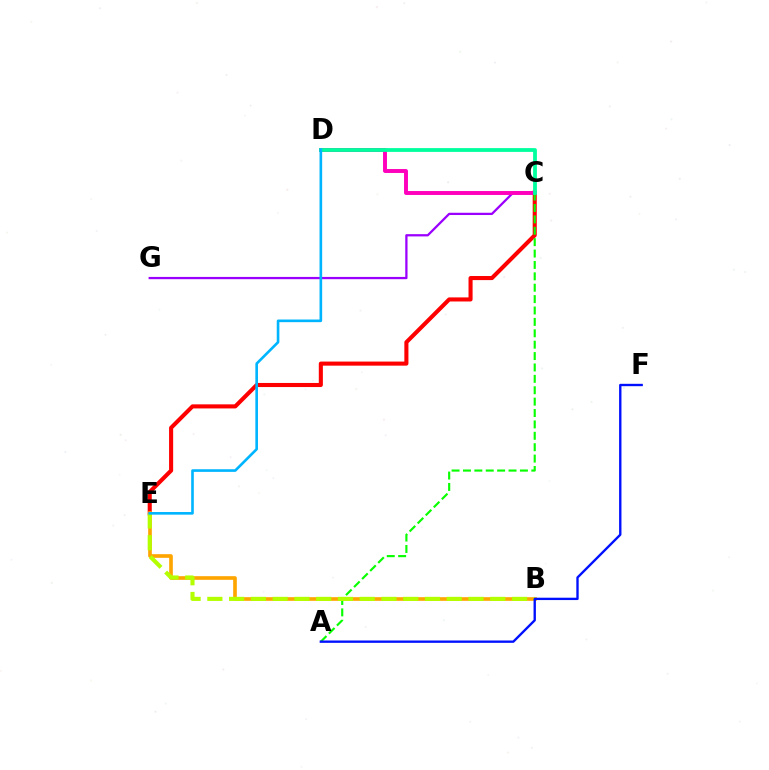{('C', 'G'): [{'color': '#9b00ff', 'line_style': 'solid', 'thickness': 1.63}], ('C', 'E'): [{'color': '#ff0000', 'line_style': 'solid', 'thickness': 2.94}], ('C', 'D'): [{'color': '#ff00bd', 'line_style': 'solid', 'thickness': 2.83}, {'color': '#00ff9d', 'line_style': 'solid', 'thickness': 2.73}], ('A', 'C'): [{'color': '#08ff00', 'line_style': 'dashed', 'thickness': 1.55}], ('B', 'E'): [{'color': '#ffa500', 'line_style': 'solid', 'thickness': 2.63}, {'color': '#b3ff00', 'line_style': 'dashed', 'thickness': 2.96}], ('A', 'F'): [{'color': '#0010ff', 'line_style': 'solid', 'thickness': 1.7}], ('D', 'E'): [{'color': '#00b5ff', 'line_style': 'solid', 'thickness': 1.9}]}